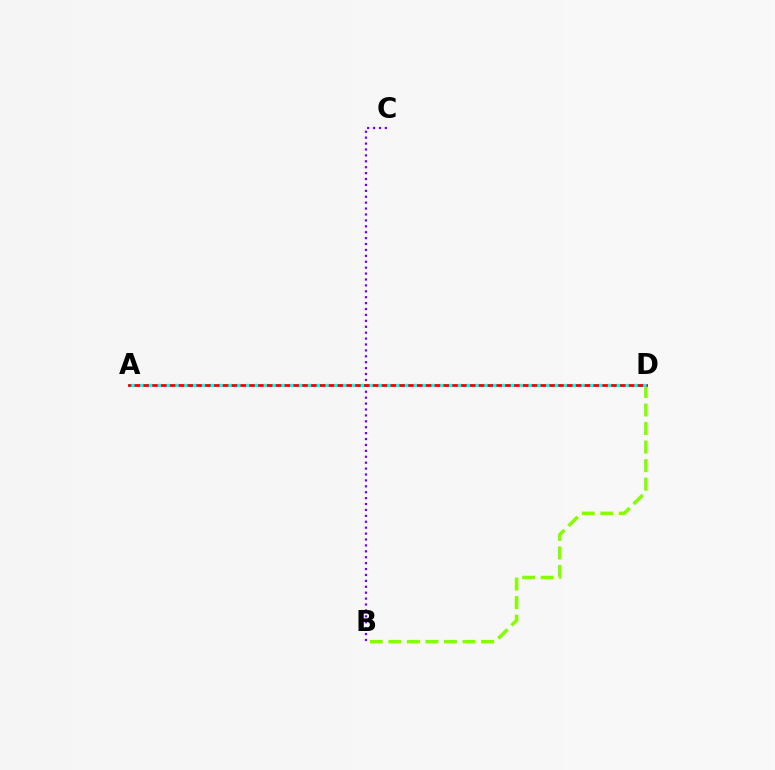{('B', 'D'): [{'color': '#84ff00', 'line_style': 'dashed', 'thickness': 2.52}], ('B', 'C'): [{'color': '#7200ff', 'line_style': 'dotted', 'thickness': 1.61}], ('A', 'D'): [{'color': '#ff0000', 'line_style': 'solid', 'thickness': 2.05}, {'color': '#00fff6', 'line_style': 'dotted', 'thickness': 2.4}]}